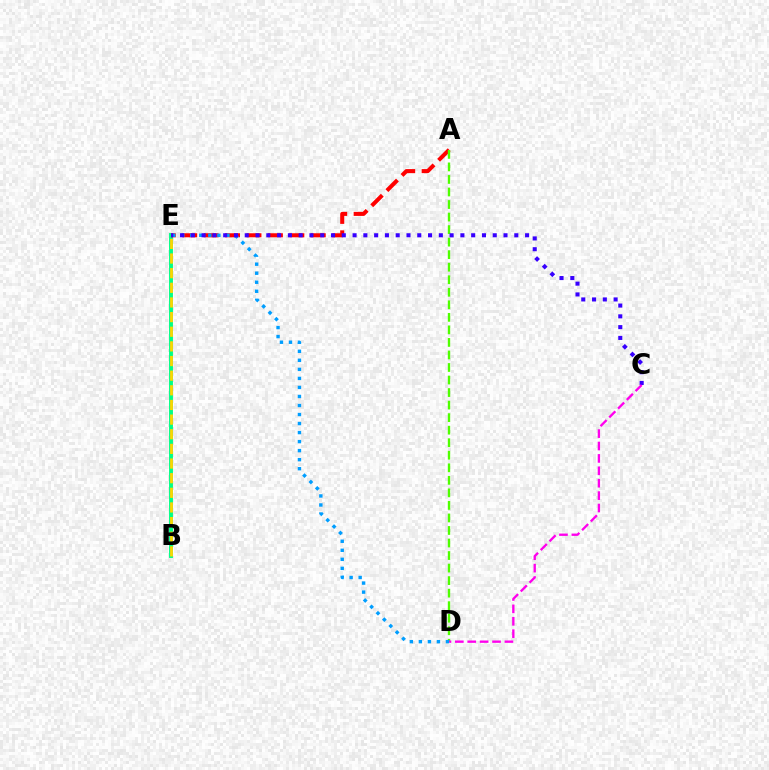{('B', 'E'): [{'color': '#00ff86', 'line_style': 'solid', 'thickness': 2.81}, {'color': '#ffd500', 'line_style': 'dashed', 'thickness': 1.99}], ('A', 'E'): [{'color': '#ff0000', 'line_style': 'dashed', 'thickness': 2.91}], ('A', 'D'): [{'color': '#4fff00', 'line_style': 'dashed', 'thickness': 1.7}], ('D', 'E'): [{'color': '#009eff', 'line_style': 'dotted', 'thickness': 2.45}], ('C', 'E'): [{'color': '#3700ff', 'line_style': 'dotted', 'thickness': 2.93}], ('C', 'D'): [{'color': '#ff00ed', 'line_style': 'dashed', 'thickness': 1.68}]}